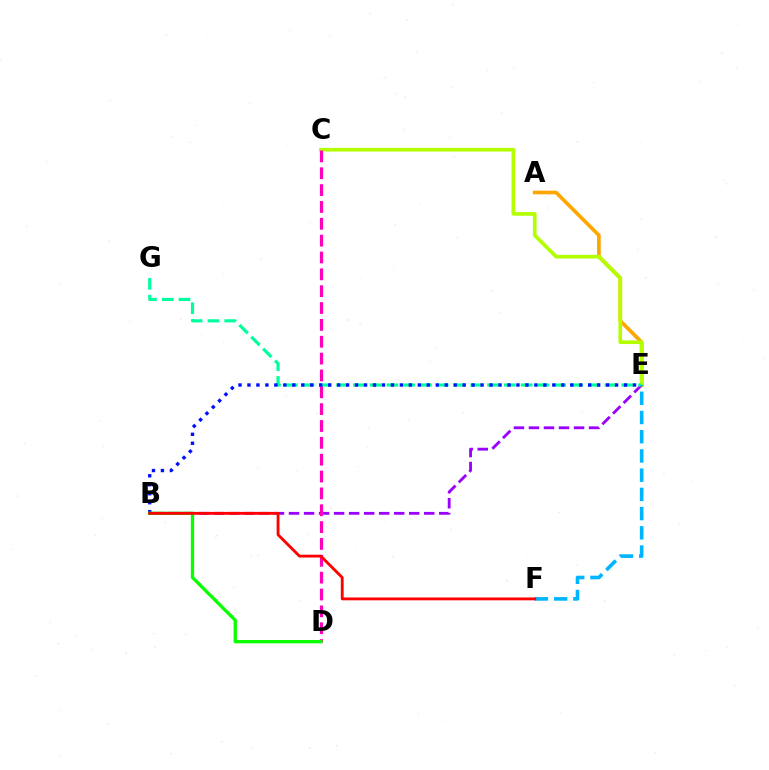{('A', 'E'): [{'color': '#ffa500', 'line_style': 'solid', 'thickness': 2.63}], ('C', 'E'): [{'color': '#b3ff00', 'line_style': 'solid', 'thickness': 2.65}], ('B', 'E'): [{'color': '#9b00ff', 'line_style': 'dashed', 'thickness': 2.04}, {'color': '#0010ff', 'line_style': 'dotted', 'thickness': 2.44}], ('E', 'G'): [{'color': '#00ff9d', 'line_style': 'dashed', 'thickness': 2.28}], ('C', 'D'): [{'color': '#ff00bd', 'line_style': 'dashed', 'thickness': 2.29}], ('E', 'F'): [{'color': '#00b5ff', 'line_style': 'dashed', 'thickness': 2.61}], ('B', 'D'): [{'color': '#08ff00', 'line_style': 'solid', 'thickness': 2.38}], ('B', 'F'): [{'color': '#ff0000', 'line_style': 'solid', 'thickness': 2.05}]}